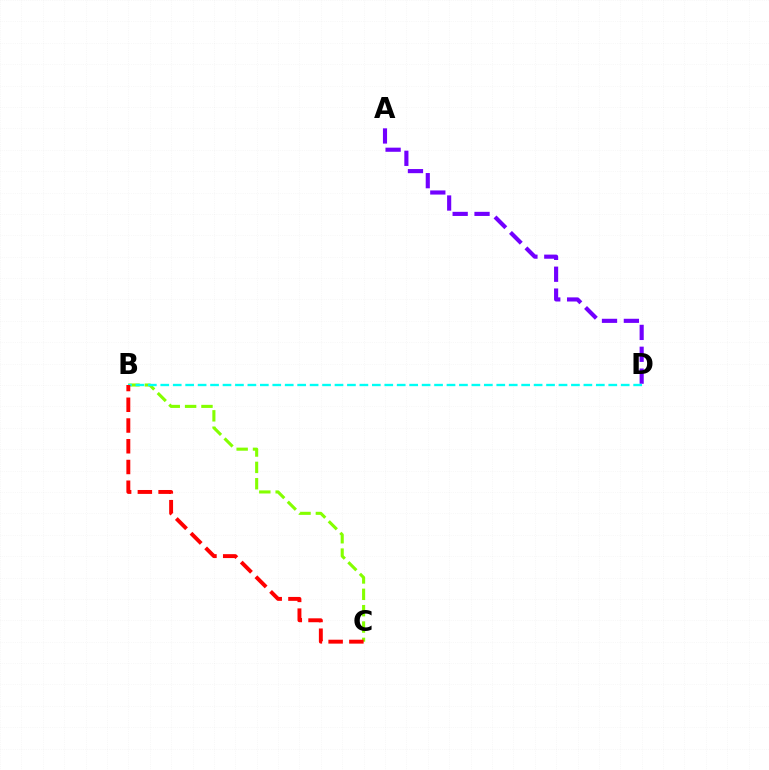{('A', 'D'): [{'color': '#7200ff', 'line_style': 'dashed', 'thickness': 2.97}], ('B', 'C'): [{'color': '#84ff00', 'line_style': 'dashed', 'thickness': 2.22}, {'color': '#ff0000', 'line_style': 'dashed', 'thickness': 2.82}], ('B', 'D'): [{'color': '#00fff6', 'line_style': 'dashed', 'thickness': 1.69}]}